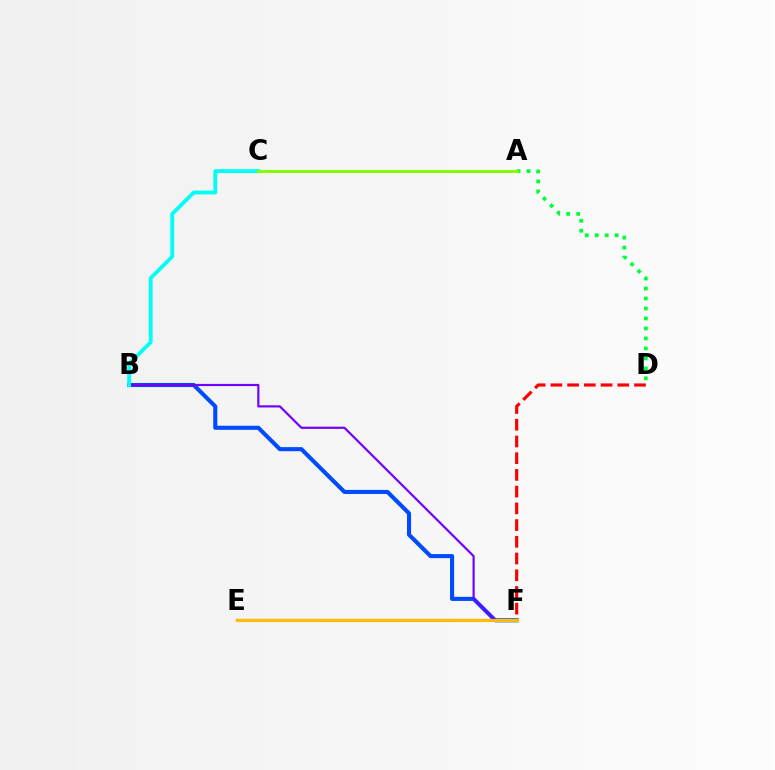{('B', 'F'): [{'color': '#004bff', 'line_style': 'solid', 'thickness': 2.94}, {'color': '#7200ff', 'line_style': 'solid', 'thickness': 1.57}], ('E', 'F'): [{'color': '#ff00cf', 'line_style': 'solid', 'thickness': 1.54}, {'color': '#ffbd00', 'line_style': 'solid', 'thickness': 2.28}], ('D', 'F'): [{'color': '#ff0000', 'line_style': 'dashed', 'thickness': 2.27}], ('B', 'C'): [{'color': '#00fff6', 'line_style': 'solid', 'thickness': 2.76}], ('A', 'D'): [{'color': '#00ff39', 'line_style': 'dotted', 'thickness': 2.71}], ('A', 'C'): [{'color': '#84ff00', 'line_style': 'solid', 'thickness': 2.19}]}